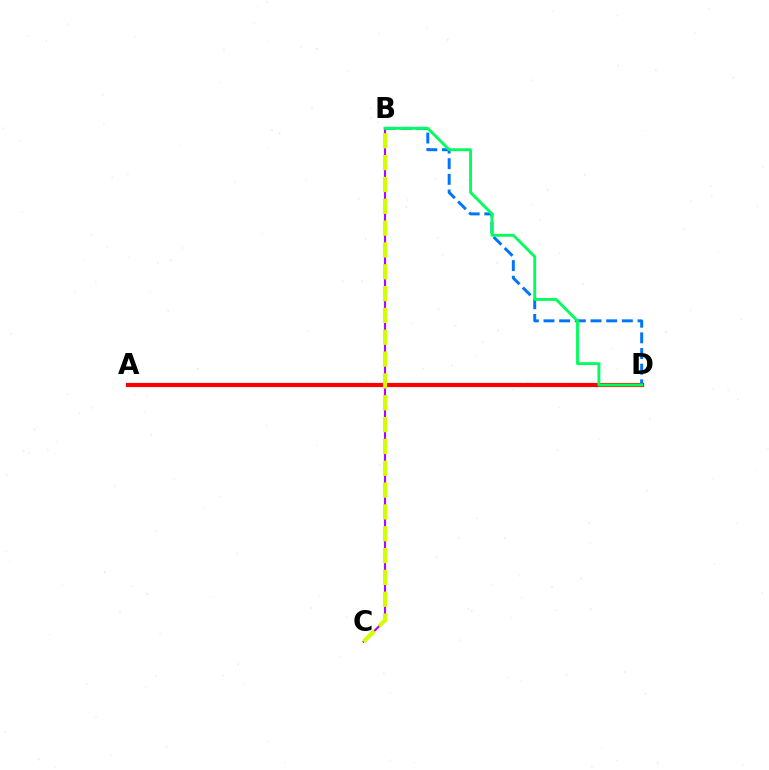{('A', 'D'): [{'color': '#ff0000', 'line_style': 'solid', 'thickness': 3.0}], ('B', 'C'): [{'color': '#b900ff', 'line_style': 'solid', 'thickness': 1.51}, {'color': '#d1ff00', 'line_style': 'dashed', 'thickness': 2.97}], ('B', 'D'): [{'color': '#0074ff', 'line_style': 'dashed', 'thickness': 2.13}, {'color': '#00ff5c', 'line_style': 'solid', 'thickness': 2.07}]}